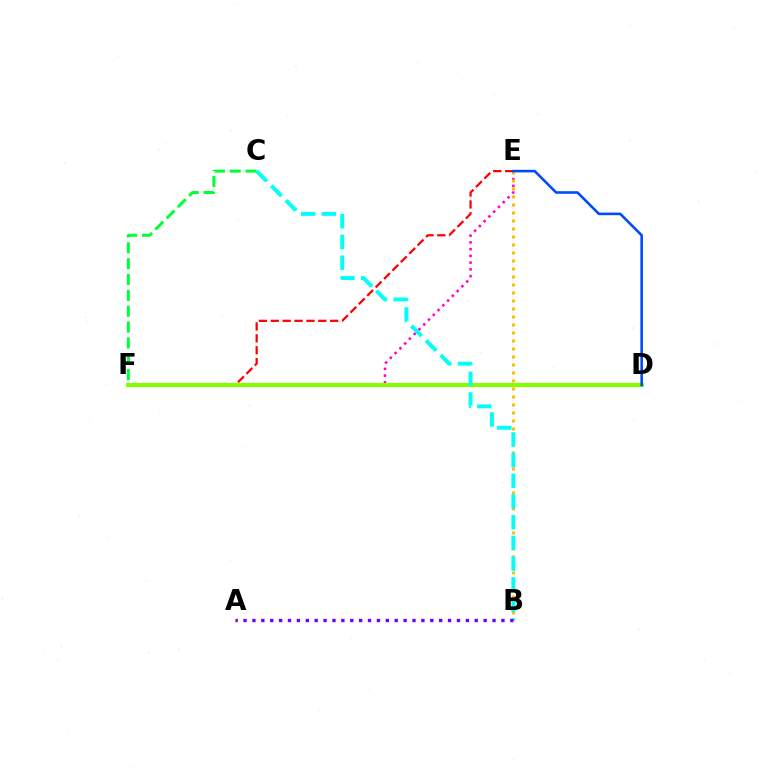{('E', 'F'): [{'color': '#ff0000', 'line_style': 'dashed', 'thickness': 1.61}, {'color': '#ff00cf', 'line_style': 'dotted', 'thickness': 1.83}], ('B', 'E'): [{'color': '#ffbd00', 'line_style': 'dotted', 'thickness': 2.17}], ('D', 'F'): [{'color': '#84ff00', 'line_style': 'solid', 'thickness': 2.95}], ('B', 'C'): [{'color': '#00fff6', 'line_style': 'dashed', 'thickness': 2.81}], ('C', 'F'): [{'color': '#00ff39', 'line_style': 'dashed', 'thickness': 2.15}], ('D', 'E'): [{'color': '#004bff', 'line_style': 'solid', 'thickness': 1.87}], ('A', 'B'): [{'color': '#7200ff', 'line_style': 'dotted', 'thickness': 2.42}]}